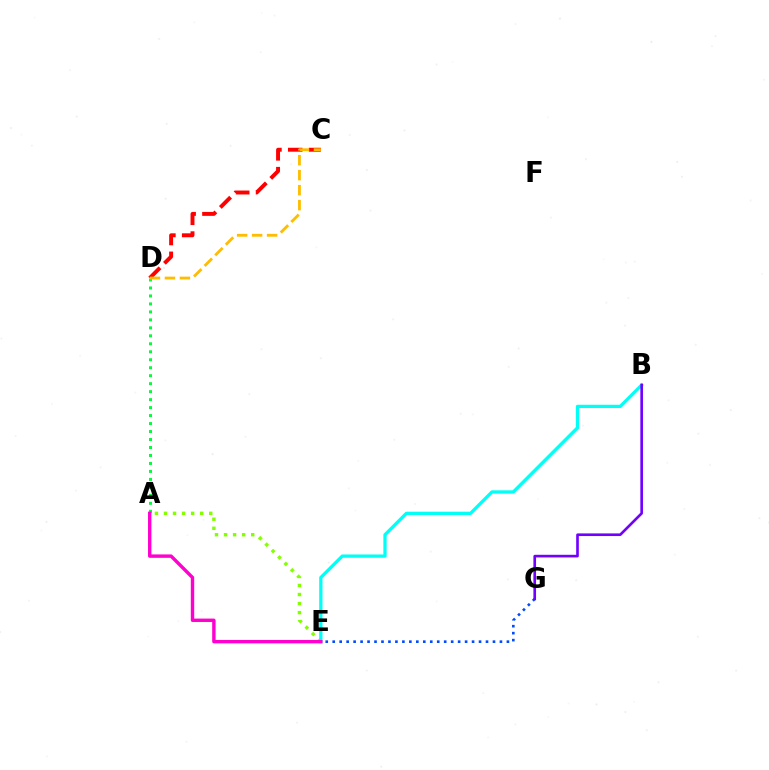{('C', 'D'): [{'color': '#ff0000', 'line_style': 'dashed', 'thickness': 2.83}, {'color': '#ffbd00', 'line_style': 'dashed', 'thickness': 2.04}], ('A', 'E'): [{'color': '#84ff00', 'line_style': 'dotted', 'thickness': 2.46}, {'color': '#ff00cf', 'line_style': 'solid', 'thickness': 2.45}], ('A', 'D'): [{'color': '#00ff39', 'line_style': 'dotted', 'thickness': 2.17}], ('B', 'E'): [{'color': '#00fff6', 'line_style': 'solid', 'thickness': 2.35}], ('E', 'G'): [{'color': '#004bff', 'line_style': 'dotted', 'thickness': 1.89}], ('B', 'G'): [{'color': '#7200ff', 'line_style': 'solid', 'thickness': 1.9}]}